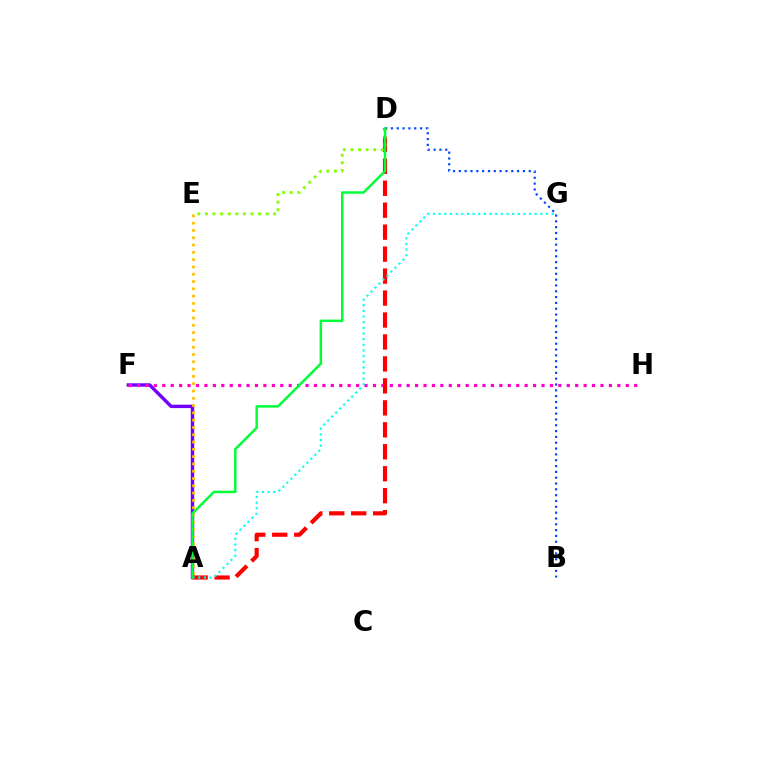{('A', 'F'): [{'color': '#7200ff', 'line_style': 'solid', 'thickness': 2.46}], ('F', 'H'): [{'color': '#ff00cf', 'line_style': 'dotted', 'thickness': 2.29}], ('A', 'D'): [{'color': '#ff0000', 'line_style': 'dashed', 'thickness': 2.98}, {'color': '#00ff39', 'line_style': 'solid', 'thickness': 1.78}], ('B', 'D'): [{'color': '#004bff', 'line_style': 'dotted', 'thickness': 1.58}], ('A', 'E'): [{'color': '#ffbd00', 'line_style': 'dotted', 'thickness': 1.98}], ('A', 'G'): [{'color': '#00fff6', 'line_style': 'dotted', 'thickness': 1.53}], ('D', 'E'): [{'color': '#84ff00', 'line_style': 'dotted', 'thickness': 2.06}]}